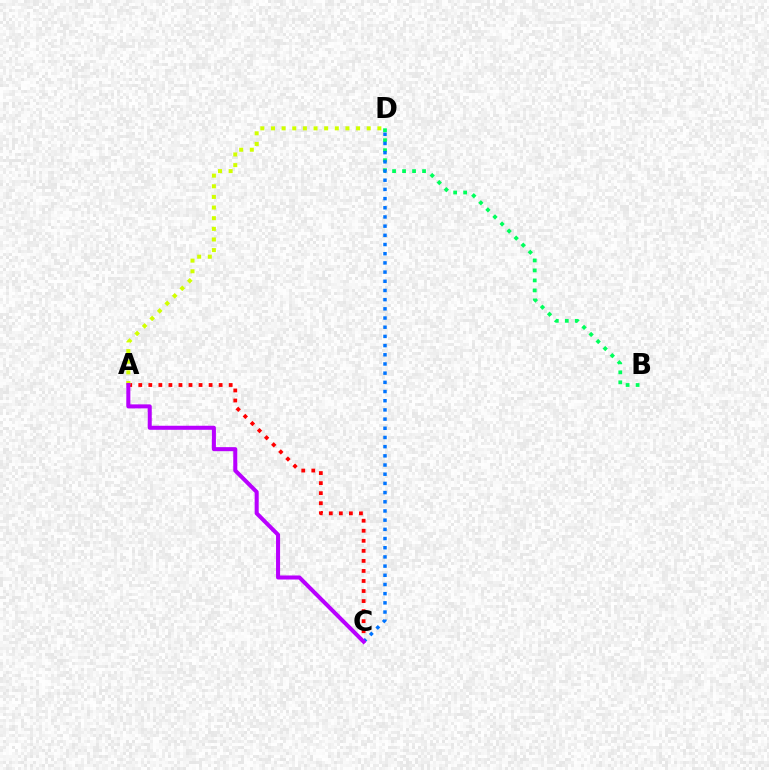{('A', 'C'): [{'color': '#ff0000', 'line_style': 'dotted', 'thickness': 2.73}, {'color': '#b900ff', 'line_style': 'solid', 'thickness': 2.91}], ('B', 'D'): [{'color': '#00ff5c', 'line_style': 'dotted', 'thickness': 2.71}], ('C', 'D'): [{'color': '#0074ff', 'line_style': 'dotted', 'thickness': 2.5}], ('A', 'D'): [{'color': '#d1ff00', 'line_style': 'dotted', 'thickness': 2.89}]}